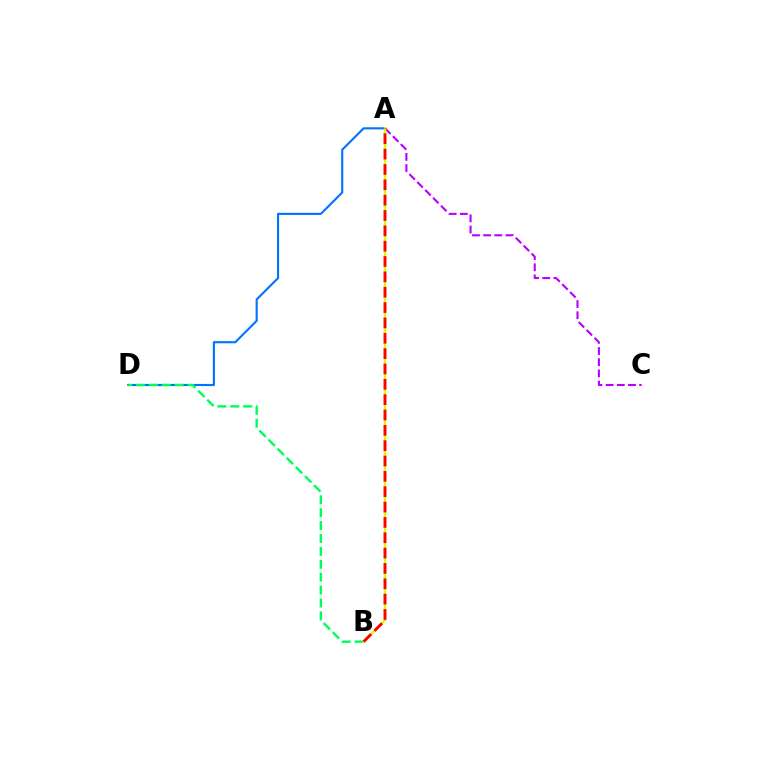{('A', 'D'): [{'color': '#0074ff', 'line_style': 'solid', 'thickness': 1.53}], ('B', 'D'): [{'color': '#00ff5c', 'line_style': 'dashed', 'thickness': 1.75}], ('A', 'C'): [{'color': '#b900ff', 'line_style': 'dashed', 'thickness': 1.52}], ('A', 'B'): [{'color': '#d1ff00', 'line_style': 'solid', 'thickness': 1.74}, {'color': '#ff0000', 'line_style': 'dashed', 'thickness': 2.08}]}